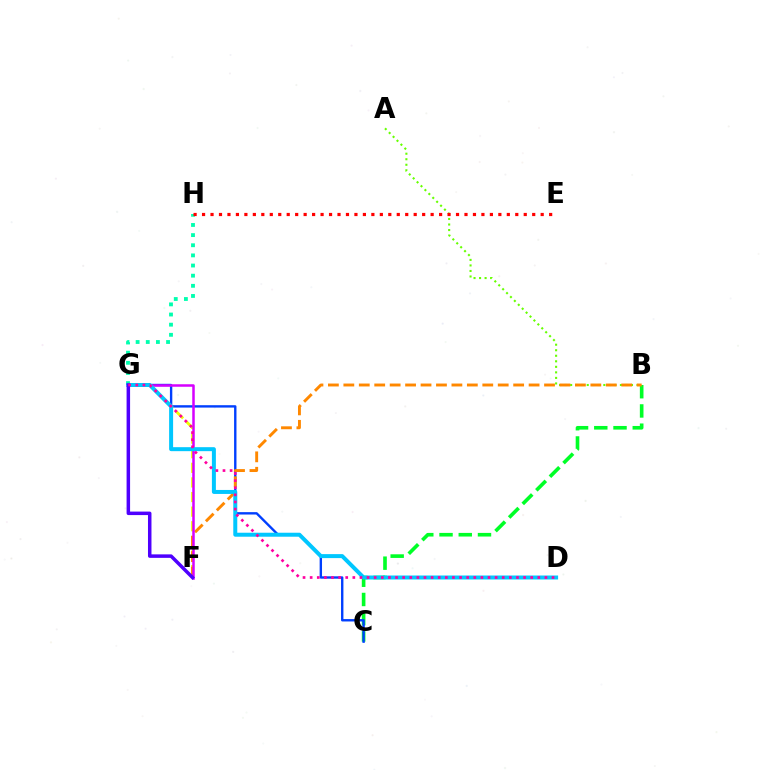{('A', 'B'): [{'color': '#66ff00', 'line_style': 'dotted', 'thickness': 1.5}], ('B', 'C'): [{'color': '#00ff27', 'line_style': 'dashed', 'thickness': 2.61}], ('C', 'G'): [{'color': '#003fff', 'line_style': 'solid', 'thickness': 1.72}], ('F', 'G'): [{'color': '#eeff00', 'line_style': 'dashed', 'thickness': 1.98}, {'color': '#d600ff', 'line_style': 'solid', 'thickness': 1.81}, {'color': '#4f00ff', 'line_style': 'solid', 'thickness': 2.52}], ('B', 'F'): [{'color': '#ff8800', 'line_style': 'dashed', 'thickness': 2.1}], ('G', 'H'): [{'color': '#00ffaf', 'line_style': 'dotted', 'thickness': 2.76}], ('E', 'H'): [{'color': '#ff0000', 'line_style': 'dotted', 'thickness': 2.3}], ('D', 'G'): [{'color': '#00c7ff', 'line_style': 'solid', 'thickness': 2.87}, {'color': '#ff00a0', 'line_style': 'dotted', 'thickness': 1.93}]}